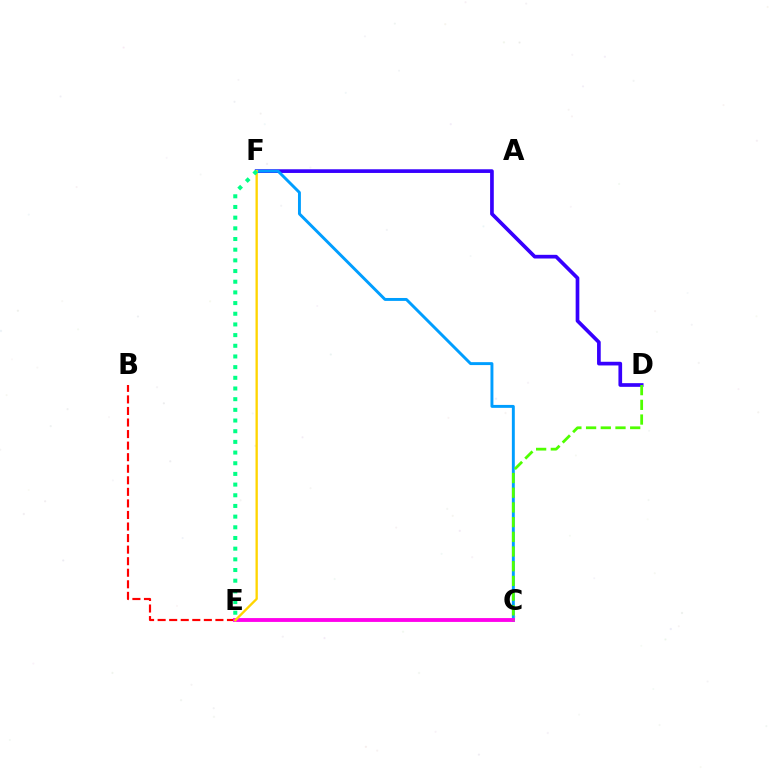{('B', 'E'): [{'color': '#ff0000', 'line_style': 'dashed', 'thickness': 1.57}], ('D', 'F'): [{'color': '#3700ff', 'line_style': 'solid', 'thickness': 2.65}], ('C', 'F'): [{'color': '#009eff', 'line_style': 'solid', 'thickness': 2.11}], ('C', 'E'): [{'color': '#ff00ed', 'line_style': 'solid', 'thickness': 2.77}], ('C', 'D'): [{'color': '#4fff00', 'line_style': 'dashed', 'thickness': 2.0}], ('E', 'F'): [{'color': '#ffd500', 'line_style': 'solid', 'thickness': 1.68}, {'color': '#00ff86', 'line_style': 'dotted', 'thickness': 2.9}]}